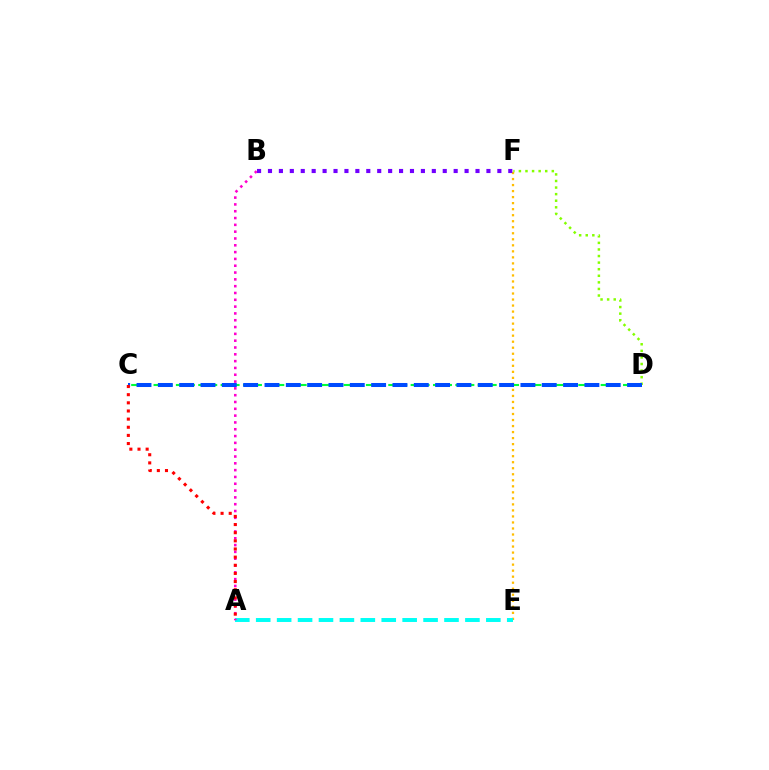{('E', 'F'): [{'color': '#ffbd00', 'line_style': 'dotted', 'thickness': 1.64}], ('A', 'E'): [{'color': '#00fff6', 'line_style': 'dashed', 'thickness': 2.84}], ('D', 'F'): [{'color': '#84ff00', 'line_style': 'dotted', 'thickness': 1.79}], ('A', 'B'): [{'color': '#ff00cf', 'line_style': 'dotted', 'thickness': 1.85}], ('B', 'F'): [{'color': '#7200ff', 'line_style': 'dotted', 'thickness': 2.97}], ('C', 'D'): [{'color': '#00ff39', 'line_style': 'dashed', 'thickness': 1.52}, {'color': '#004bff', 'line_style': 'dashed', 'thickness': 2.9}], ('A', 'C'): [{'color': '#ff0000', 'line_style': 'dotted', 'thickness': 2.21}]}